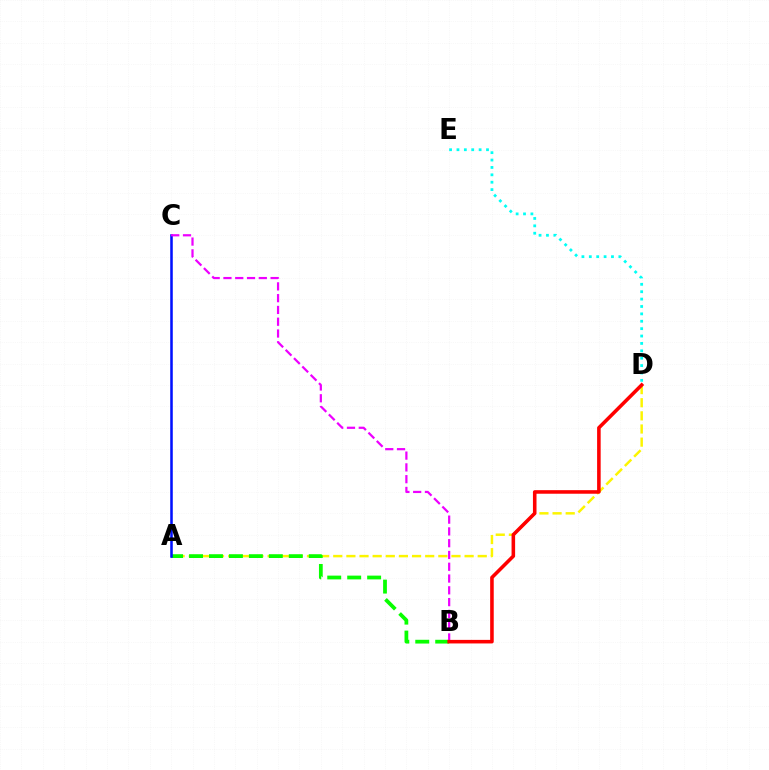{('A', 'D'): [{'color': '#fcf500', 'line_style': 'dashed', 'thickness': 1.78}], ('A', 'B'): [{'color': '#08ff00', 'line_style': 'dashed', 'thickness': 2.71}], ('A', 'C'): [{'color': '#0010ff', 'line_style': 'solid', 'thickness': 1.83}], ('B', 'C'): [{'color': '#ee00ff', 'line_style': 'dashed', 'thickness': 1.6}], ('B', 'D'): [{'color': '#ff0000', 'line_style': 'solid', 'thickness': 2.57}], ('D', 'E'): [{'color': '#00fff6', 'line_style': 'dotted', 'thickness': 2.01}]}